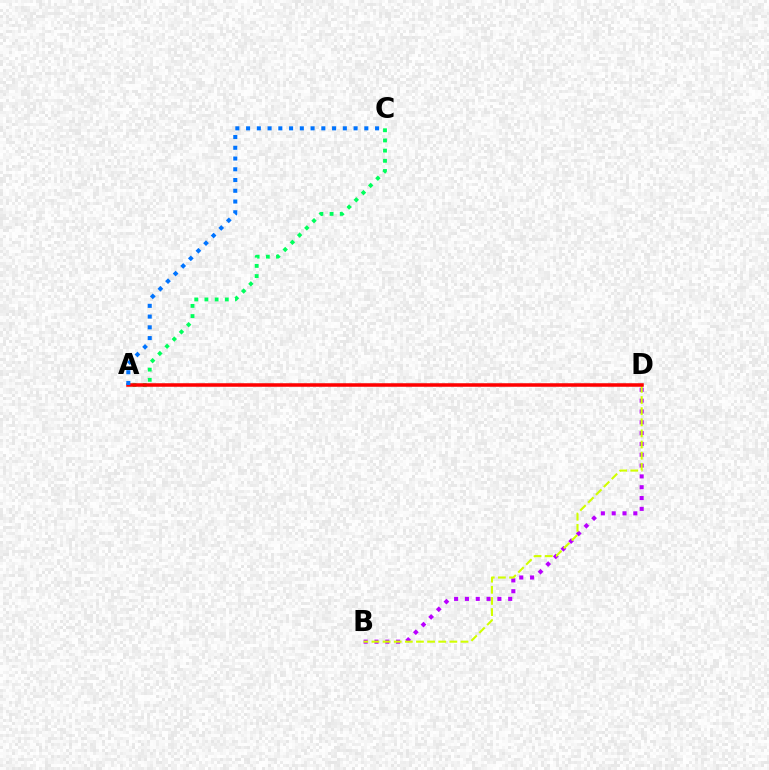{('A', 'C'): [{'color': '#00ff5c', 'line_style': 'dotted', 'thickness': 2.77}, {'color': '#0074ff', 'line_style': 'dotted', 'thickness': 2.92}], ('B', 'D'): [{'color': '#b900ff', 'line_style': 'dotted', 'thickness': 2.94}, {'color': '#d1ff00', 'line_style': 'dashed', 'thickness': 1.51}], ('A', 'D'): [{'color': '#ff0000', 'line_style': 'solid', 'thickness': 2.54}]}